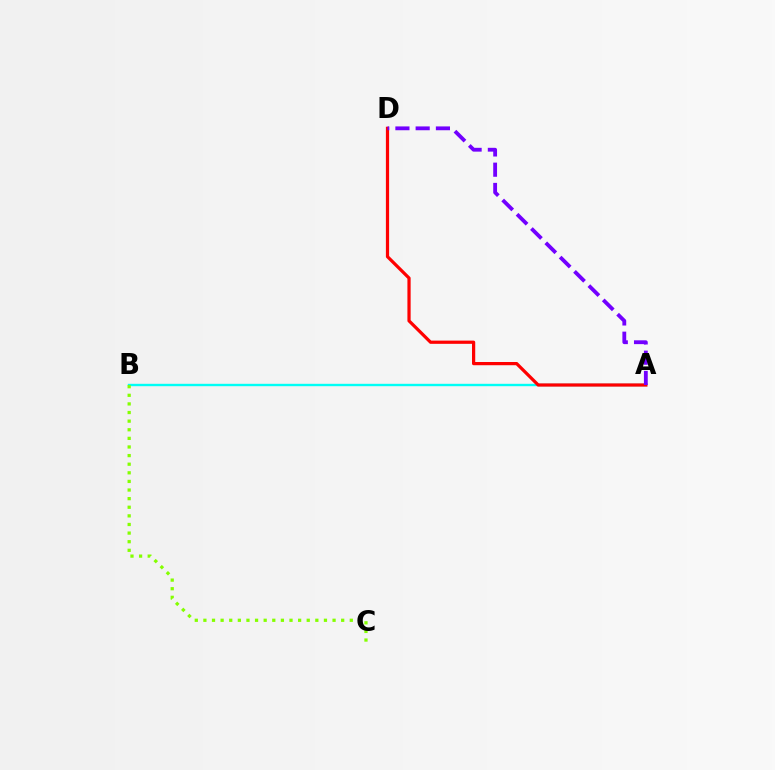{('A', 'B'): [{'color': '#00fff6', 'line_style': 'solid', 'thickness': 1.72}], ('A', 'D'): [{'color': '#ff0000', 'line_style': 'solid', 'thickness': 2.32}, {'color': '#7200ff', 'line_style': 'dashed', 'thickness': 2.75}], ('B', 'C'): [{'color': '#84ff00', 'line_style': 'dotted', 'thickness': 2.34}]}